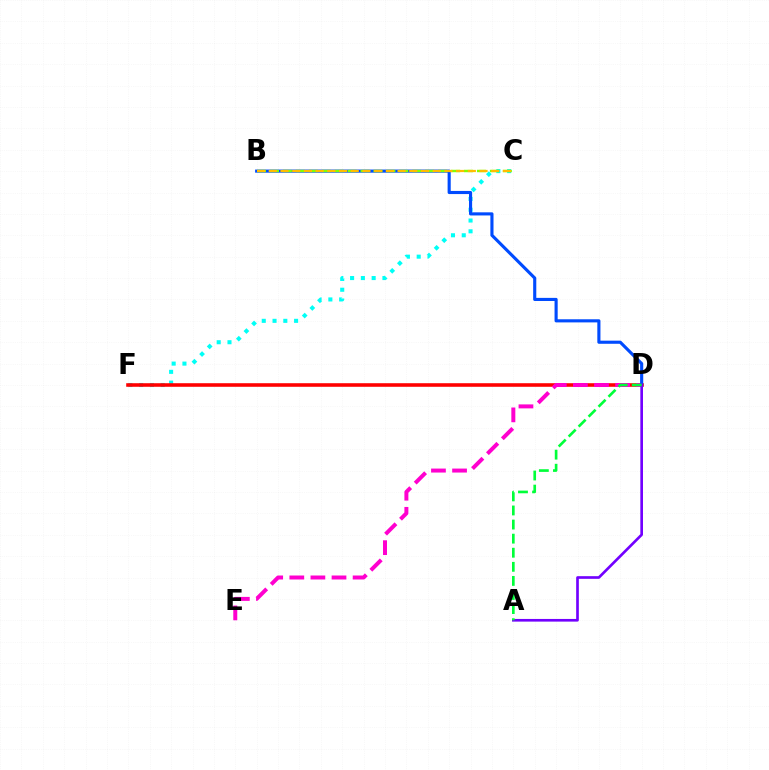{('C', 'F'): [{'color': '#00fff6', 'line_style': 'dotted', 'thickness': 2.93}], ('D', 'F'): [{'color': '#ff0000', 'line_style': 'solid', 'thickness': 2.58}], ('D', 'E'): [{'color': '#ff00cf', 'line_style': 'dashed', 'thickness': 2.87}], ('B', 'D'): [{'color': '#004bff', 'line_style': 'solid', 'thickness': 2.25}], ('A', 'D'): [{'color': '#7200ff', 'line_style': 'solid', 'thickness': 1.92}, {'color': '#00ff39', 'line_style': 'dashed', 'thickness': 1.91}], ('B', 'C'): [{'color': '#84ff00', 'line_style': 'dashed', 'thickness': 1.76}, {'color': '#ffbd00', 'line_style': 'dashed', 'thickness': 1.59}]}